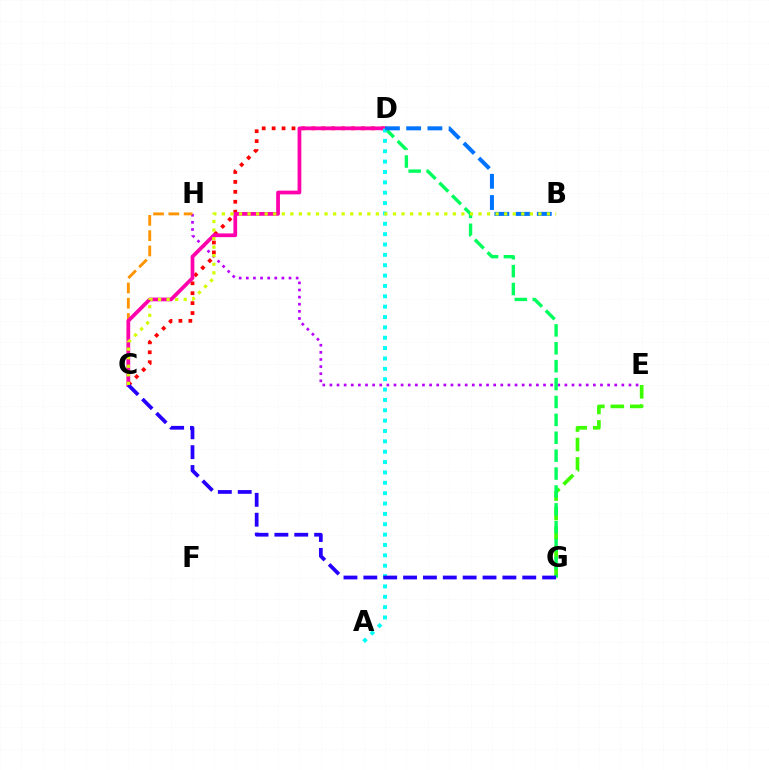{('E', 'H'): [{'color': '#b900ff', 'line_style': 'dotted', 'thickness': 1.93}], ('E', 'G'): [{'color': '#3dff00', 'line_style': 'dashed', 'thickness': 2.65}], ('D', 'G'): [{'color': '#00ff5c', 'line_style': 'dashed', 'thickness': 2.43}], ('C', 'H'): [{'color': '#ff9400', 'line_style': 'dashed', 'thickness': 2.08}], ('C', 'D'): [{'color': '#ff0000', 'line_style': 'dotted', 'thickness': 2.7}, {'color': '#ff00ac', 'line_style': 'solid', 'thickness': 2.69}], ('A', 'D'): [{'color': '#00fff6', 'line_style': 'dotted', 'thickness': 2.81}], ('C', 'G'): [{'color': '#2500ff', 'line_style': 'dashed', 'thickness': 2.7}], ('B', 'D'): [{'color': '#0074ff', 'line_style': 'dashed', 'thickness': 2.89}], ('B', 'C'): [{'color': '#d1ff00', 'line_style': 'dotted', 'thickness': 2.32}]}